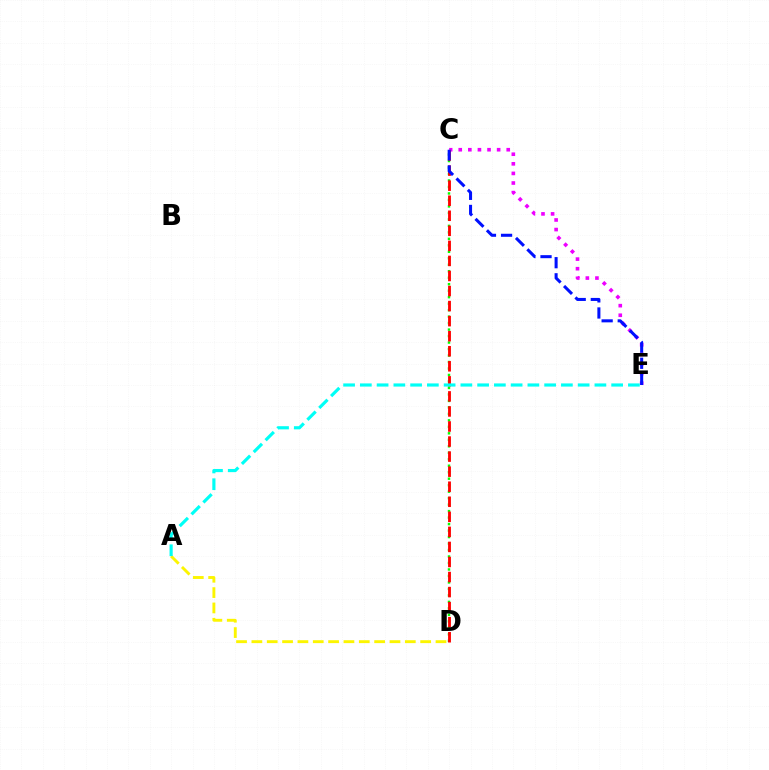{('C', 'E'): [{'color': '#ee00ff', 'line_style': 'dotted', 'thickness': 2.61}, {'color': '#0010ff', 'line_style': 'dashed', 'thickness': 2.19}], ('C', 'D'): [{'color': '#08ff00', 'line_style': 'dotted', 'thickness': 1.76}, {'color': '#ff0000', 'line_style': 'dashed', 'thickness': 2.04}], ('A', 'D'): [{'color': '#fcf500', 'line_style': 'dashed', 'thickness': 2.08}], ('A', 'E'): [{'color': '#00fff6', 'line_style': 'dashed', 'thickness': 2.28}]}